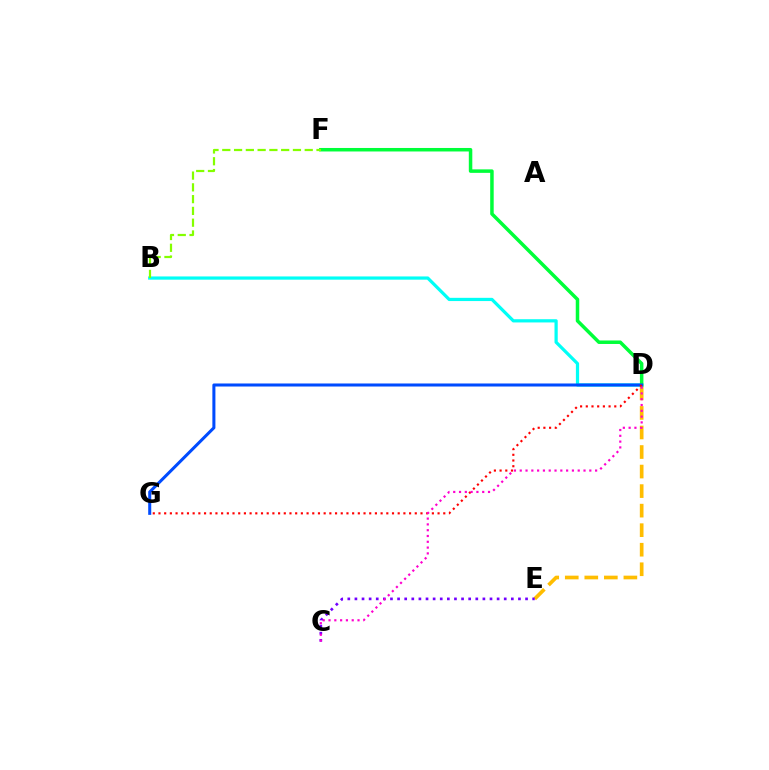{('B', 'D'): [{'color': '#00fff6', 'line_style': 'solid', 'thickness': 2.32}], ('D', 'F'): [{'color': '#00ff39', 'line_style': 'solid', 'thickness': 2.52}], ('B', 'F'): [{'color': '#84ff00', 'line_style': 'dashed', 'thickness': 1.6}], ('D', 'E'): [{'color': '#ffbd00', 'line_style': 'dashed', 'thickness': 2.65}], ('D', 'G'): [{'color': '#004bff', 'line_style': 'solid', 'thickness': 2.19}, {'color': '#ff0000', 'line_style': 'dotted', 'thickness': 1.55}], ('C', 'E'): [{'color': '#7200ff', 'line_style': 'dotted', 'thickness': 1.93}], ('C', 'D'): [{'color': '#ff00cf', 'line_style': 'dotted', 'thickness': 1.58}]}